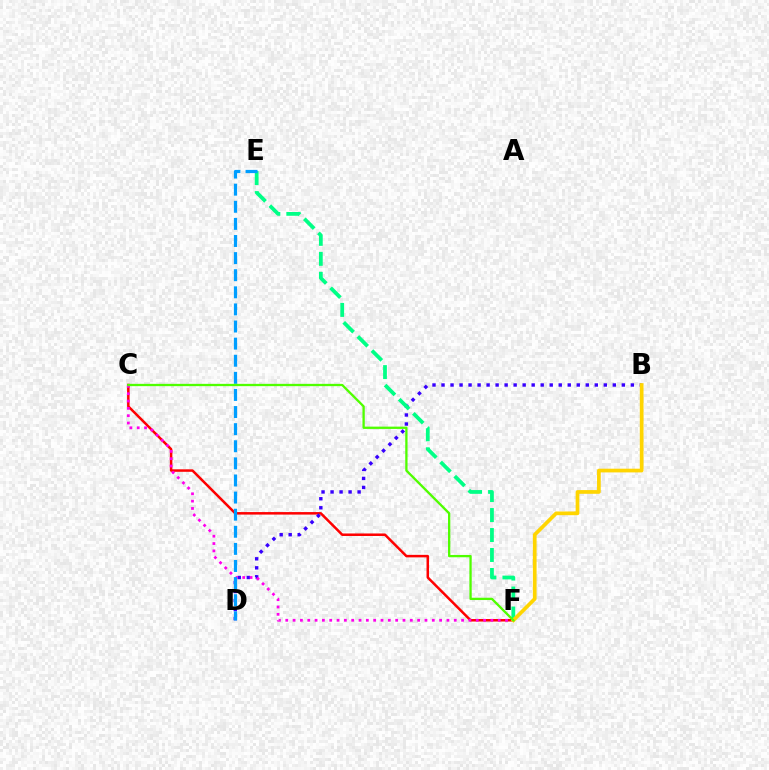{('C', 'F'): [{'color': '#ff0000', 'line_style': 'solid', 'thickness': 1.81}, {'color': '#ff00ed', 'line_style': 'dotted', 'thickness': 1.99}, {'color': '#4fff00', 'line_style': 'solid', 'thickness': 1.66}], ('B', 'D'): [{'color': '#3700ff', 'line_style': 'dotted', 'thickness': 2.45}], ('E', 'F'): [{'color': '#00ff86', 'line_style': 'dashed', 'thickness': 2.71}], ('D', 'E'): [{'color': '#009eff', 'line_style': 'dashed', 'thickness': 2.32}], ('B', 'F'): [{'color': '#ffd500', 'line_style': 'solid', 'thickness': 2.67}]}